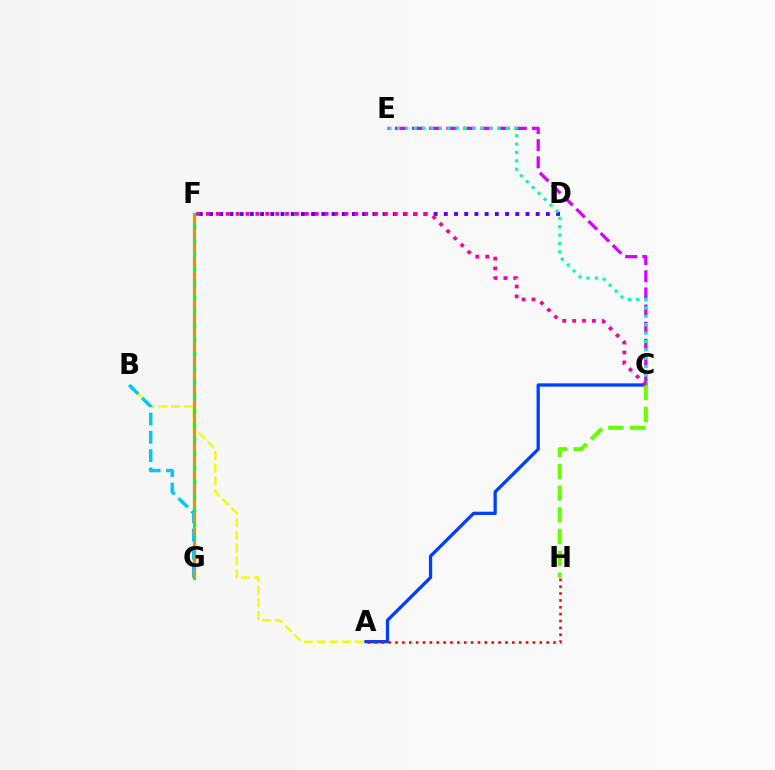{('A', 'B'): [{'color': '#eeff00', 'line_style': 'dashed', 'thickness': 1.73}], ('A', 'C'): [{'color': '#003fff', 'line_style': 'solid', 'thickness': 2.37}], ('F', 'G'): [{'color': '#00ff27', 'line_style': 'solid', 'thickness': 2.33}, {'color': '#ff8800', 'line_style': 'dashed', 'thickness': 1.93}], ('C', 'E'): [{'color': '#d600ff', 'line_style': 'dashed', 'thickness': 2.33}, {'color': '#00ffaf', 'line_style': 'dotted', 'thickness': 2.27}], ('D', 'F'): [{'color': '#4f00ff', 'line_style': 'dotted', 'thickness': 2.77}], ('B', 'G'): [{'color': '#00c7ff', 'line_style': 'dashed', 'thickness': 2.49}], ('C', 'H'): [{'color': '#66ff00', 'line_style': 'dashed', 'thickness': 2.96}], ('A', 'H'): [{'color': '#ff0000', 'line_style': 'dotted', 'thickness': 1.87}], ('C', 'F'): [{'color': '#ff00a0', 'line_style': 'dotted', 'thickness': 2.69}]}